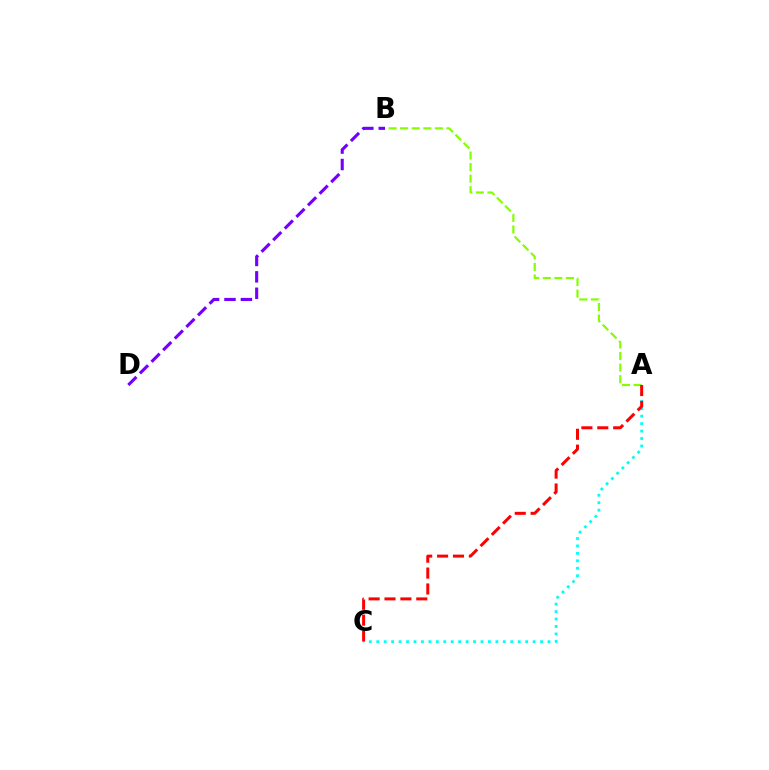{('A', 'C'): [{'color': '#00fff6', 'line_style': 'dotted', 'thickness': 2.02}, {'color': '#ff0000', 'line_style': 'dashed', 'thickness': 2.16}], ('A', 'B'): [{'color': '#84ff00', 'line_style': 'dashed', 'thickness': 1.57}], ('B', 'D'): [{'color': '#7200ff', 'line_style': 'dashed', 'thickness': 2.23}]}